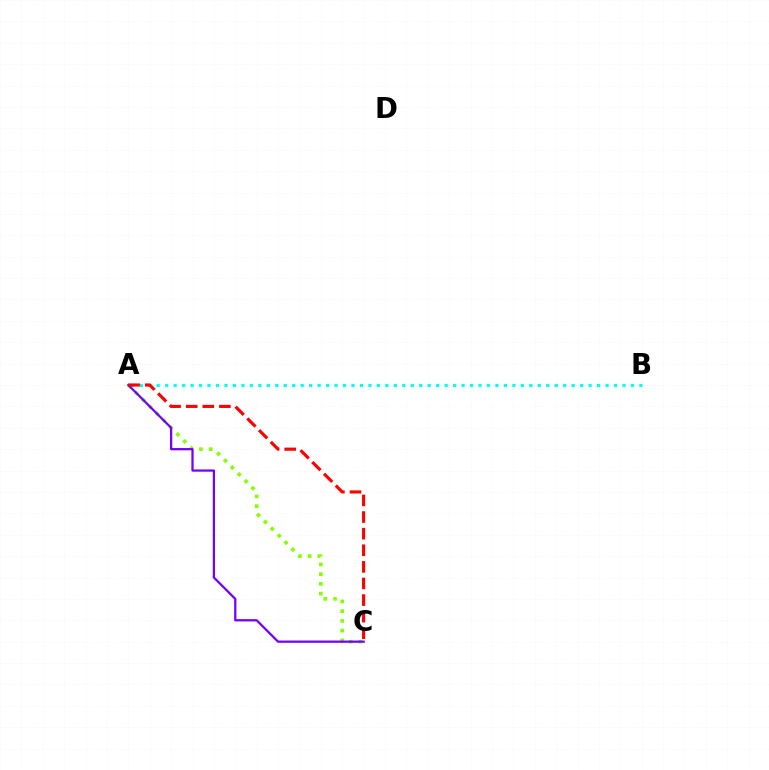{('A', 'C'): [{'color': '#84ff00', 'line_style': 'dotted', 'thickness': 2.65}, {'color': '#7200ff', 'line_style': 'solid', 'thickness': 1.62}, {'color': '#ff0000', 'line_style': 'dashed', 'thickness': 2.26}], ('A', 'B'): [{'color': '#00fff6', 'line_style': 'dotted', 'thickness': 2.3}]}